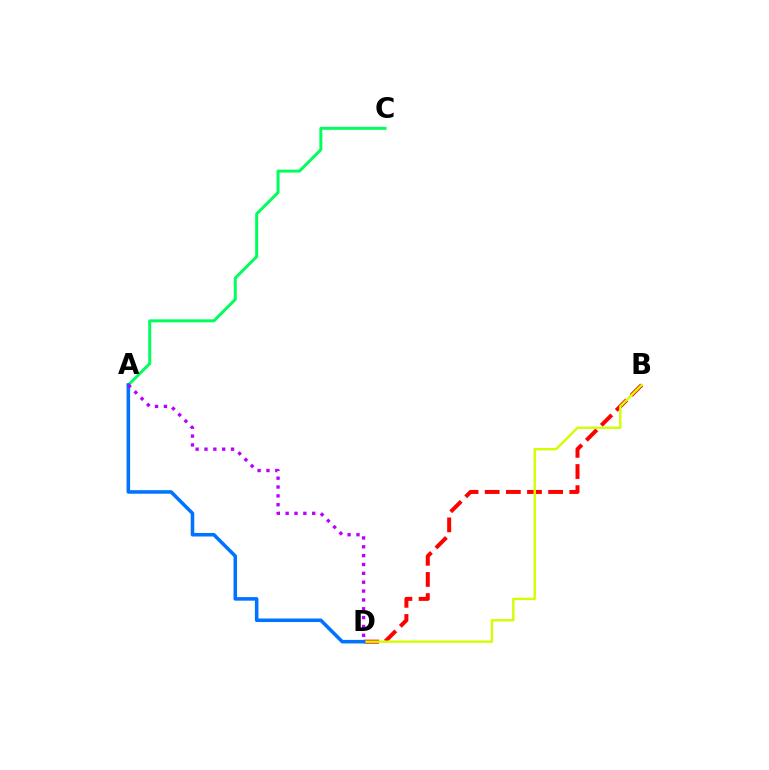{('B', 'D'): [{'color': '#ff0000', 'line_style': 'dashed', 'thickness': 2.87}, {'color': '#d1ff00', 'line_style': 'solid', 'thickness': 1.72}], ('A', 'C'): [{'color': '#00ff5c', 'line_style': 'solid', 'thickness': 2.14}], ('A', 'D'): [{'color': '#0074ff', 'line_style': 'solid', 'thickness': 2.56}, {'color': '#b900ff', 'line_style': 'dotted', 'thickness': 2.41}]}